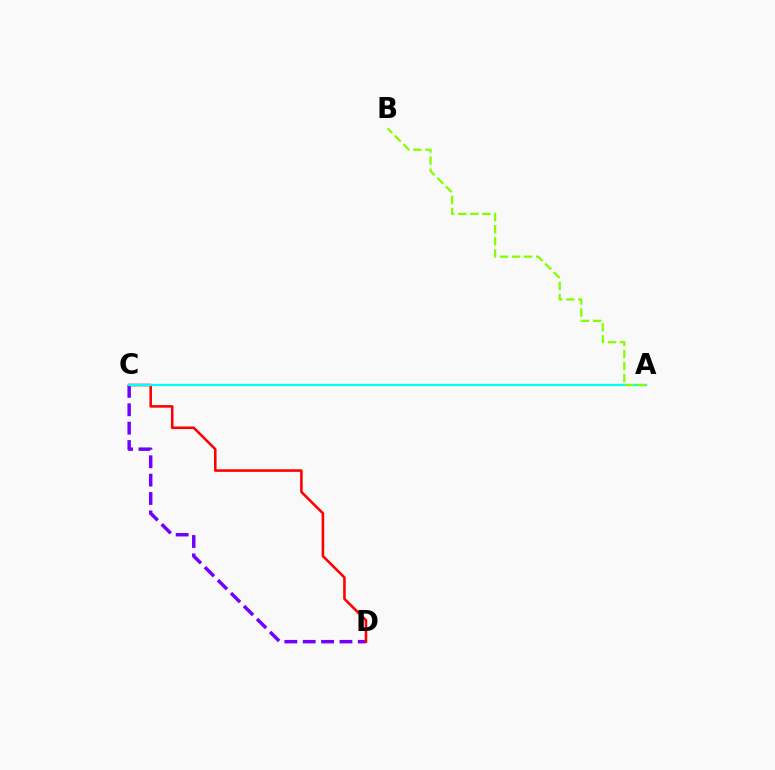{('C', 'D'): [{'color': '#7200ff', 'line_style': 'dashed', 'thickness': 2.5}, {'color': '#ff0000', 'line_style': 'solid', 'thickness': 1.85}], ('A', 'C'): [{'color': '#00fff6', 'line_style': 'solid', 'thickness': 1.61}], ('A', 'B'): [{'color': '#84ff00', 'line_style': 'dashed', 'thickness': 1.64}]}